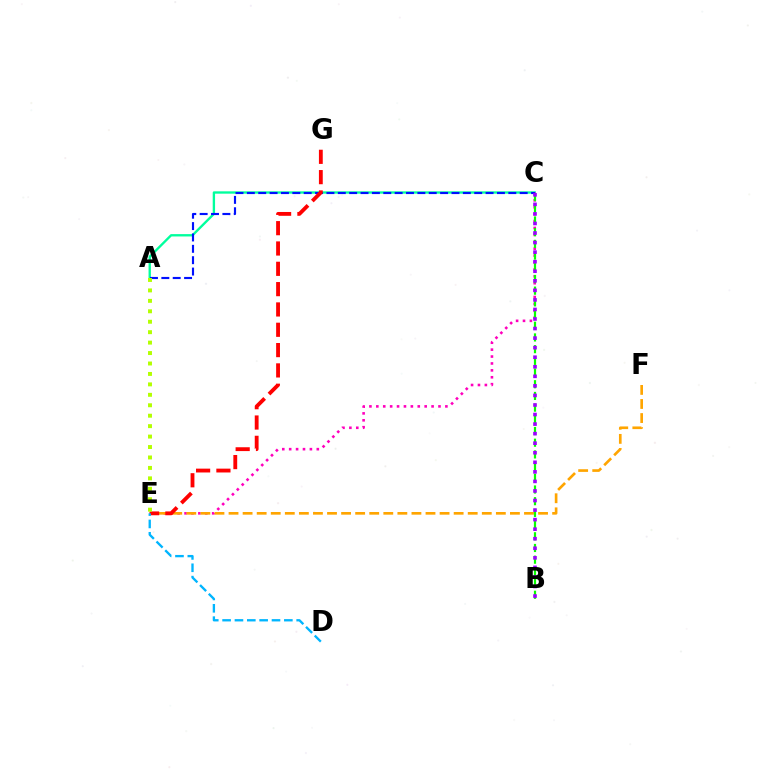{('A', 'C'): [{'color': '#00ff9d', 'line_style': 'solid', 'thickness': 1.69}, {'color': '#0010ff', 'line_style': 'dashed', 'thickness': 1.54}], ('C', 'E'): [{'color': '#ff00bd', 'line_style': 'dotted', 'thickness': 1.88}], ('E', 'F'): [{'color': '#ffa500', 'line_style': 'dashed', 'thickness': 1.91}], ('B', 'C'): [{'color': '#08ff00', 'line_style': 'dashed', 'thickness': 1.59}, {'color': '#9b00ff', 'line_style': 'dotted', 'thickness': 2.6}], ('E', 'G'): [{'color': '#ff0000', 'line_style': 'dashed', 'thickness': 2.76}], ('D', 'E'): [{'color': '#00b5ff', 'line_style': 'dashed', 'thickness': 1.68}], ('A', 'E'): [{'color': '#b3ff00', 'line_style': 'dotted', 'thickness': 2.84}]}